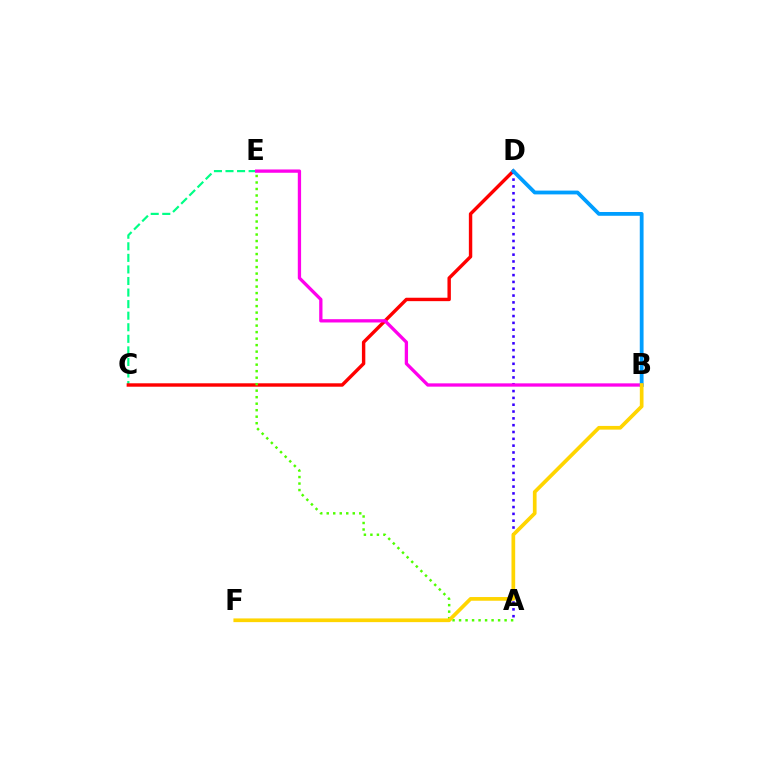{('C', 'E'): [{'color': '#00ff86', 'line_style': 'dashed', 'thickness': 1.57}], ('C', 'D'): [{'color': '#ff0000', 'line_style': 'solid', 'thickness': 2.46}], ('A', 'D'): [{'color': '#3700ff', 'line_style': 'dotted', 'thickness': 1.85}], ('A', 'E'): [{'color': '#4fff00', 'line_style': 'dotted', 'thickness': 1.77}], ('B', 'E'): [{'color': '#ff00ed', 'line_style': 'solid', 'thickness': 2.37}], ('B', 'D'): [{'color': '#009eff', 'line_style': 'solid', 'thickness': 2.73}], ('B', 'F'): [{'color': '#ffd500', 'line_style': 'solid', 'thickness': 2.67}]}